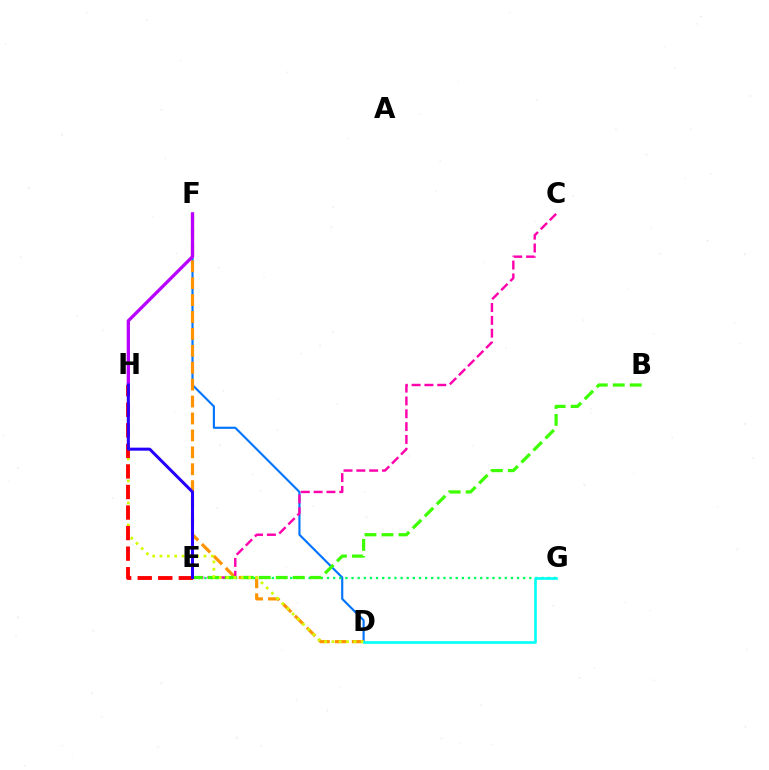{('D', 'F'): [{'color': '#0074ff', 'line_style': 'solid', 'thickness': 1.54}, {'color': '#ff9400', 'line_style': 'dashed', 'thickness': 2.3}], ('E', 'G'): [{'color': '#00ff5c', 'line_style': 'dotted', 'thickness': 1.67}], ('C', 'E'): [{'color': '#ff00ac', 'line_style': 'dashed', 'thickness': 1.74}], ('B', 'E'): [{'color': '#3dff00', 'line_style': 'dashed', 'thickness': 2.31}], ('D', 'H'): [{'color': '#d1ff00', 'line_style': 'dotted', 'thickness': 1.99}], ('F', 'H'): [{'color': '#b900ff', 'line_style': 'solid', 'thickness': 2.37}], ('D', 'G'): [{'color': '#00fff6', 'line_style': 'solid', 'thickness': 1.89}], ('E', 'H'): [{'color': '#ff0000', 'line_style': 'dashed', 'thickness': 2.79}, {'color': '#2500ff', 'line_style': 'solid', 'thickness': 2.18}]}